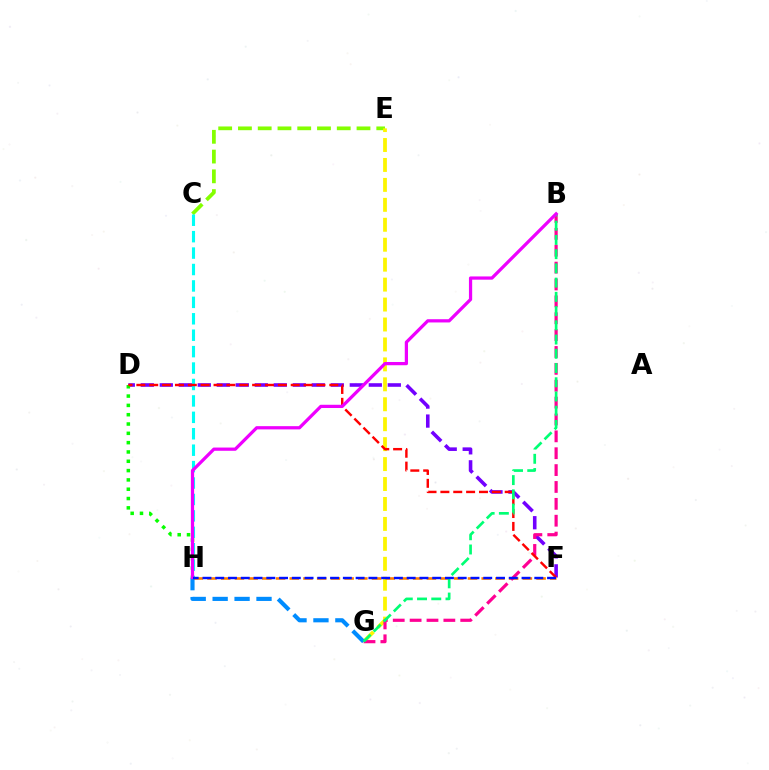{('D', 'F'): [{'color': '#7200ff', 'line_style': 'dashed', 'thickness': 2.58}, {'color': '#ff0000', 'line_style': 'dashed', 'thickness': 1.75}], ('C', 'E'): [{'color': '#84ff00', 'line_style': 'dashed', 'thickness': 2.68}], ('E', 'G'): [{'color': '#fcf500', 'line_style': 'dashed', 'thickness': 2.71}], ('D', 'H'): [{'color': '#08ff00', 'line_style': 'dotted', 'thickness': 2.53}], ('C', 'H'): [{'color': '#00fff6', 'line_style': 'dashed', 'thickness': 2.23}], ('F', 'H'): [{'color': '#ff7c00', 'line_style': 'dashed', 'thickness': 1.86}, {'color': '#0010ff', 'line_style': 'dashed', 'thickness': 1.73}], ('B', 'G'): [{'color': '#ff0094', 'line_style': 'dashed', 'thickness': 2.29}, {'color': '#00ff74', 'line_style': 'dashed', 'thickness': 1.93}], ('G', 'H'): [{'color': '#008cff', 'line_style': 'dashed', 'thickness': 2.98}], ('B', 'H'): [{'color': '#ee00ff', 'line_style': 'solid', 'thickness': 2.33}]}